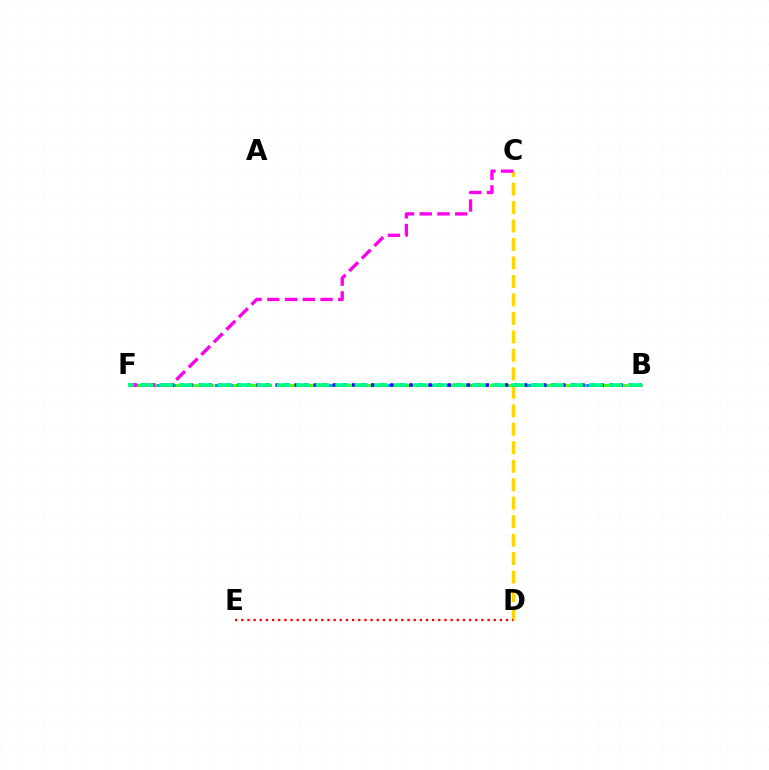{('C', 'D'): [{'color': '#ffd500', 'line_style': 'dashed', 'thickness': 2.51}], ('B', 'F'): [{'color': '#009eff', 'line_style': 'dashed', 'thickness': 2.1}, {'color': '#4fff00', 'line_style': 'dashed', 'thickness': 1.94}, {'color': '#3700ff', 'line_style': 'dotted', 'thickness': 2.6}, {'color': '#00ff86', 'line_style': 'dashed', 'thickness': 2.66}], ('C', 'F'): [{'color': '#ff00ed', 'line_style': 'dashed', 'thickness': 2.41}], ('D', 'E'): [{'color': '#ff0000', 'line_style': 'dotted', 'thickness': 1.67}]}